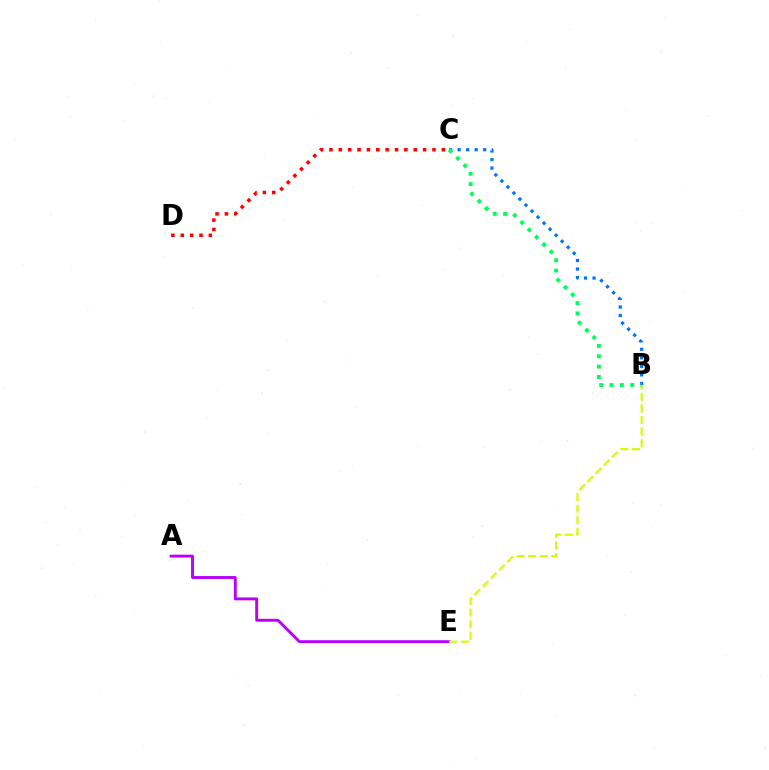{('B', 'C'): [{'color': '#0074ff', 'line_style': 'dotted', 'thickness': 2.32}, {'color': '#00ff5c', 'line_style': 'dotted', 'thickness': 2.81}], ('A', 'E'): [{'color': '#b900ff', 'line_style': 'solid', 'thickness': 2.09}], ('B', 'E'): [{'color': '#d1ff00', 'line_style': 'dashed', 'thickness': 1.58}], ('C', 'D'): [{'color': '#ff0000', 'line_style': 'dotted', 'thickness': 2.54}]}